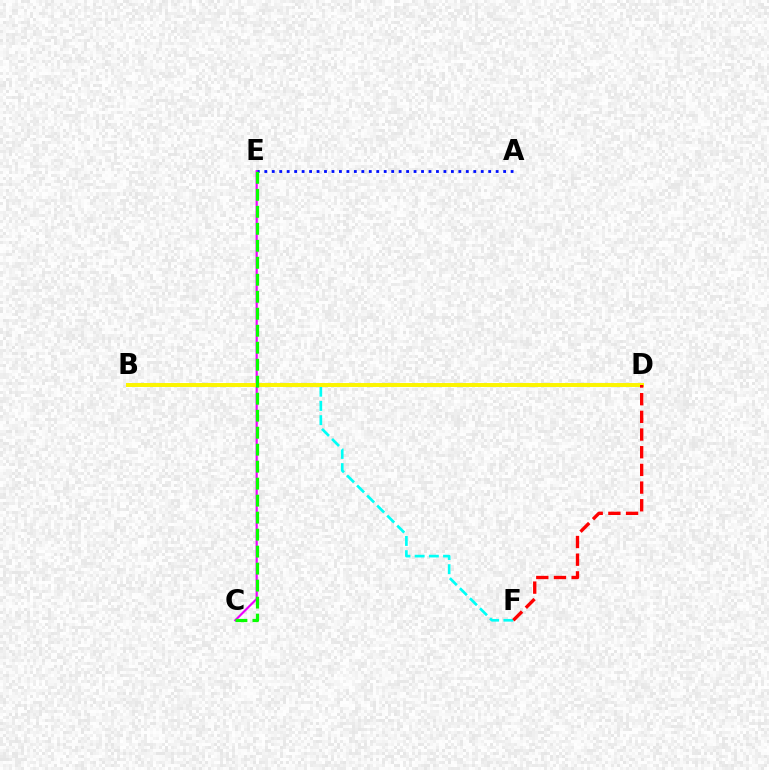{('C', 'E'): [{'color': '#ee00ff', 'line_style': 'solid', 'thickness': 1.54}, {'color': '#08ff00', 'line_style': 'dashed', 'thickness': 2.31}], ('B', 'F'): [{'color': '#00fff6', 'line_style': 'dashed', 'thickness': 1.93}], ('A', 'E'): [{'color': '#0010ff', 'line_style': 'dotted', 'thickness': 2.03}], ('B', 'D'): [{'color': '#fcf500', 'line_style': 'solid', 'thickness': 2.84}], ('D', 'F'): [{'color': '#ff0000', 'line_style': 'dashed', 'thickness': 2.4}]}